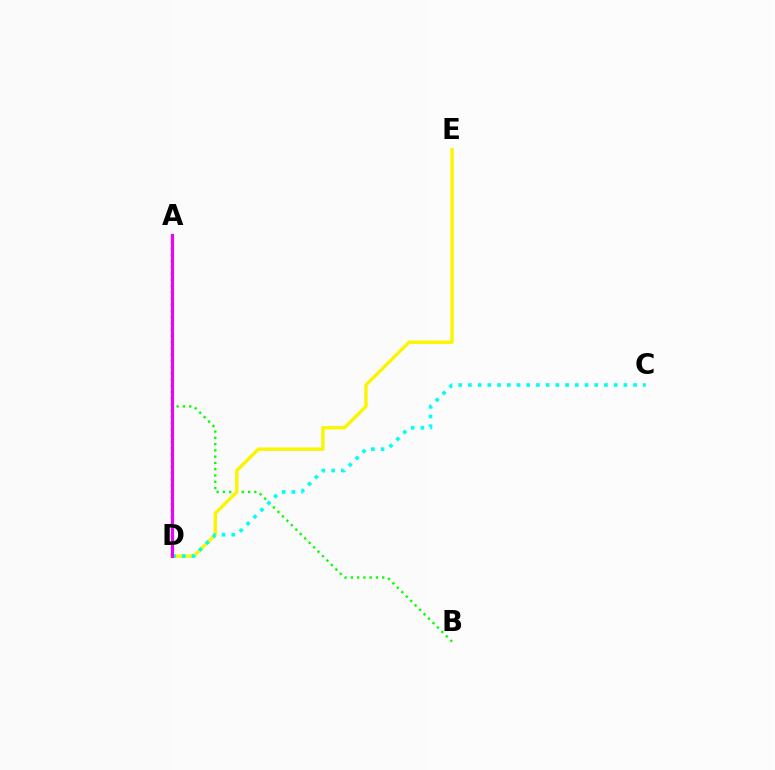{('A', 'D'): [{'color': '#ff0000', 'line_style': 'solid', 'thickness': 2.13}, {'color': '#0010ff', 'line_style': 'dotted', 'thickness': 1.69}, {'color': '#ee00ff', 'line_style': 'solid', 'thickness': 2.25}], ('A', 'B'): [{'color': '#08ff00', 'line_style': 'dotted', 'thickness': 1.71}], ('D', 'E'): [{'color': '#fcf500', 'line_style': 'solid', 'thickness': 2.45}], ('C', 'D'): [{'color': '#00fff6', 'line_style': 'dotted', 'thickness': 2.64}]}